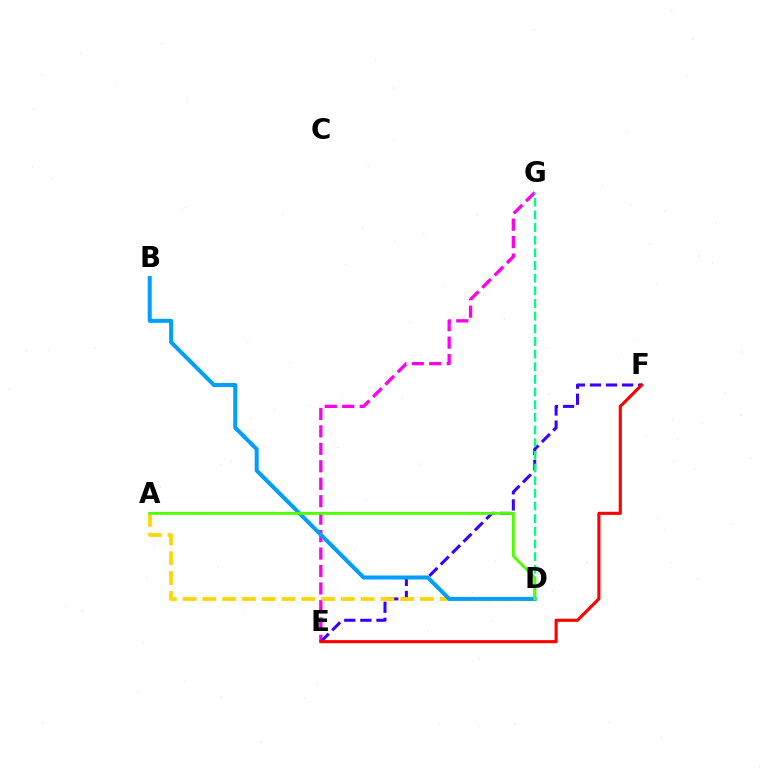{('E', 'G'): [{'color': '#ff00ed', 'line_style': 'dashed', 'thickness': 2.37}], ('E', 'F'): [{'color': '#3700ff', 'line_style': 'dashed', 'thickness': 2.19}, {'color': '#ff0000', 'line_style': 'solid', 'thickness': 2.24}], ('A', 'D'): [{'color': '#ffd500', 'line_style': 'dashed', 'thickness': 2.69}, {'color': '#4fff00', 'line_style': 'solid', 'thickness': 2.06}], ('B', 'D'): [{'color': '#009eff', 'line_style': 'solid', 'thickness': 2.88}], ('D', 'G'): [{'color': '#00ff86', 'line_style': 'dashed', 'thickness': 1.72}]}